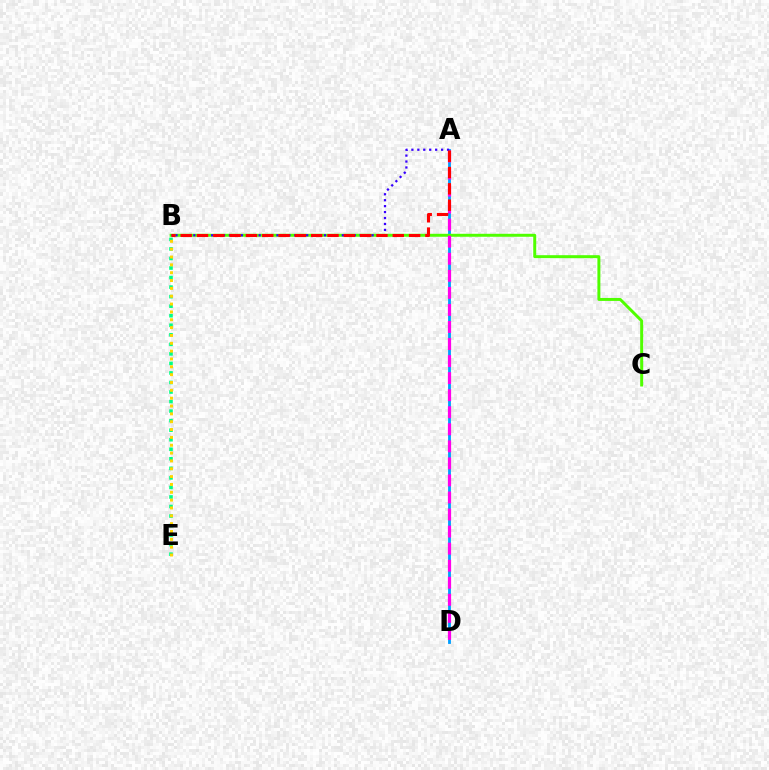{('A', 'D'): [{'color': '#009eff', 'line_style': 'solid', 'thickness': 2.03}, {'color': '#ff00ed', 'line_style': 'dashed', 'thickness': 2.32}], ('B', 'C'): [{'color': '#4fff00', 'line_style': 'solid', 'thickness': 2.14}], ('B', 'E'): [{'color': '#00ff86', 'line_style': 'dotted', 'thickness': 2.59}, {'color': '#ffd500', 'line_style': 'dotted', 'thickness': 2.13}], ('A', 'B'): [{'color': '#3700ff', 'line_style': 'dotted', 'thickness': 1.61}, {'color': '#ff0000', 'line_style': 'dashed', 'thickness': 2.22}]}